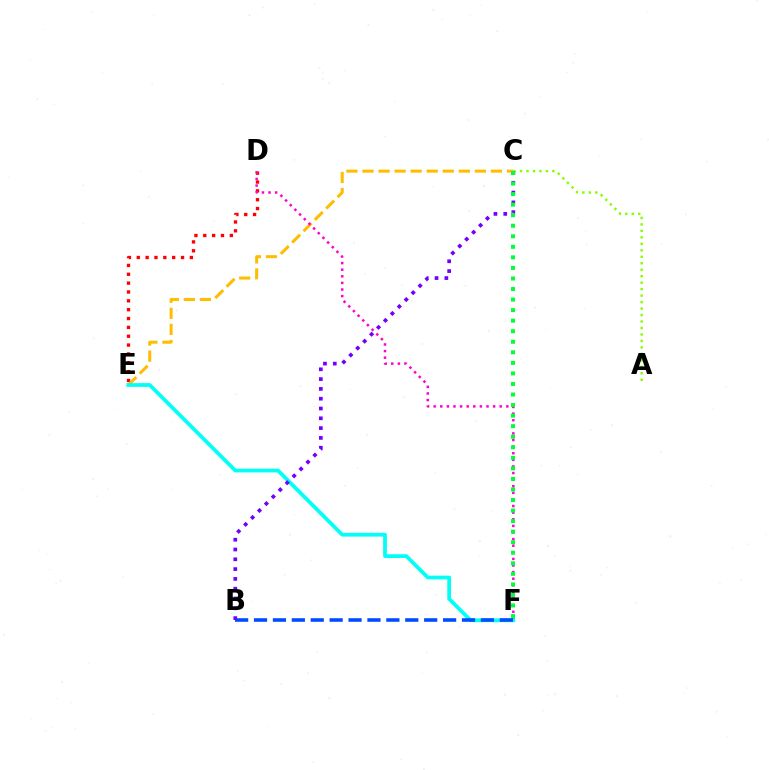{('D', 'E'): [{'color': '#ff0000', 'line_style': 'dotted', 'thickness': 2.4}], ('C', 'E'): [{'color': '#ffbd00', 'line_style': 'dashed', 'thickness': 2.18}], ('A', 'C'): [{'color': '#84ff00', 'line_style': 'dotted', 'thickness': 1.76}], ('D', 'F'): [{'color': '#ff00cf', 'line_style': 'dotted', 'thickness': 1.79}], ('E', 'F'): [{'color': '#00fff6', 'line_style': 'solid', 'thickness': 2.7}], ('B', 'F'): [{'color': '#004bff', 'line_style': 'dashed', 'thickness': 2.57}], ('B', 'C'): [{'color': '#7200ff', 'line_style': 'dotted', 'thickness': 2.66}], ('C', 'F'): [{'color': '#00ff39', 'line_style': 'dotted', 'thickness': 2.87}]}